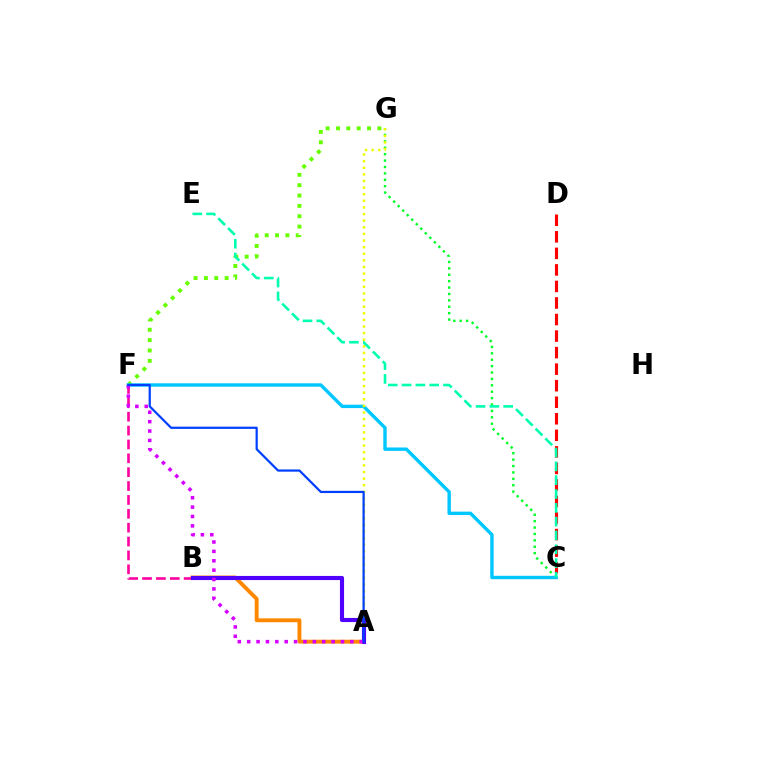{('F', 'G'): [{'color': '#66ff00', 'line_style': 'dotted', 'thickness': 2.81}], ('C', 'G'): [{'color': '#00ff27', 'line_style': 'dotted', 'thickness': 1.74}], ('A', 'B'): [{'color': '#ff8800', 'line_style': 'solid', 'thickness': 2.8}, {'color': '#4f00ff', 'line_style': 'solid', 'thickness': 2.96}], ('C', 'F'): [{'color': '#00c7ff', 'line_style': 'solid', 'thickness': 2.45}], ('A', 'G'): [{'color': '#eeff00', 'line_style': 'dotted', 'thickness': 1.8}], ('B', 'F'): [{'color': '#ff00a0', 'line_style': 'dashed', 'thickness': 1.88}], ('A', 'F'): [{'color': '#d600ff', 'line_style': 'dotted', 'thickness': 2.55}, {'color': '#003fff', 'line_style': 'solid', 'thickness': 1.6}], ('C', 'D'): [{'color': '#ff0000', 'line_style': 'dashed', 'thickness': 2.25}], ('C', 'E'): [{'color': '#00ffaf', 'line_style': 'dashed', 'thickness': 1.88}]}